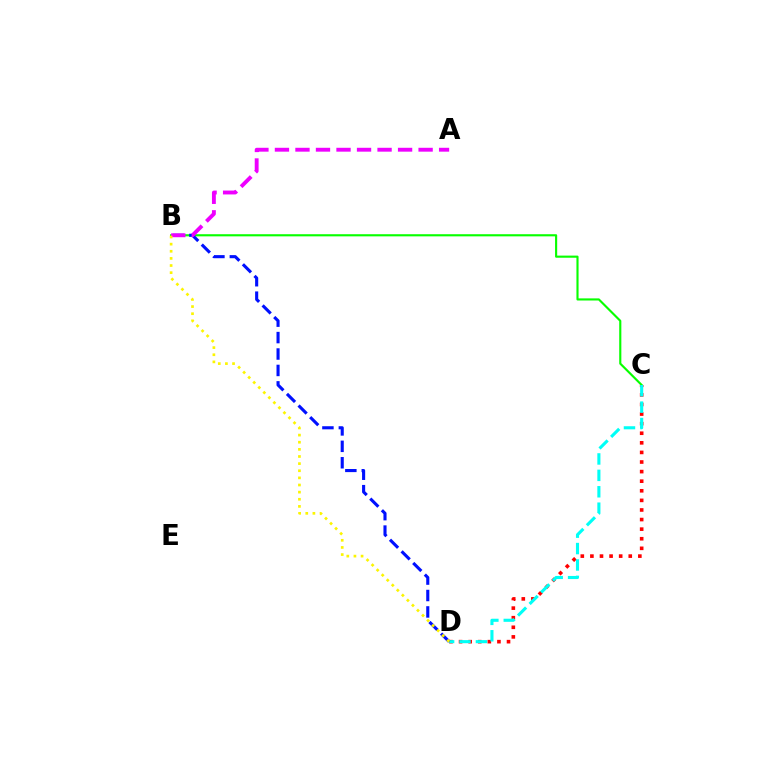{('B', 'C'): [{'color': '#08ff00', 'line_style': 'solid', 'thickness': 1.54}], ('C', 'D'): [{'color': '#ff0000', 'line_style': 'dotted', 'thickness': 2.61}, {'color': '#00fff6', 'line_style': 'dashed', 'thickness': 2.23}], ('B', 'D'): [{'color': '#0010ff', 'line_style': 'dashed', 'thickness': 2.23}, {'color': '#fcf500', 'line_style': 'dotted', 'thickness': 1.94}], ('A', 'B'): [{'color': '#ee00ff', 'line_style': 'dashed', 'thickness': 2.79}]}